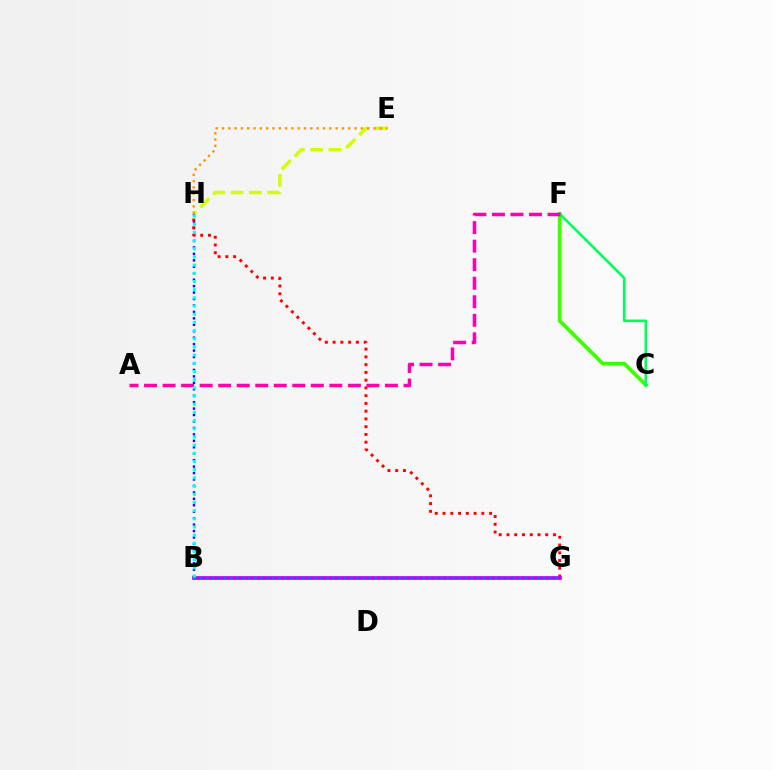{('C', 'F'): [{'color': '#3dff00', 'line_style': 'solid', 'thickness': 2.69}, {'color': '#00ff5c', 'line_style': 'solid', 'thickness': 1.88}], ('B', 'H'): [{'color': '#2500ff', 'line_style': 'dotted', 'thickness': 1.75}, {'color': '#00fff6', 'line_style': 'dotted', 'thickness': 2.22}], ('G', 'H'): [{'color': '#ff0000', 'line_style': 'dotted', 'thickness': 2.11}], ('E', 'H'): [{'color': '#d1ff00', 'line_style': 'dashed', 'thickness': 2.49}, {'color': '#ff9400', 'line_style': 'dotted', 'thickness': 1.72}], ('A', 'F'): [{'color': '#ff00ac', 'line_style': 'dashed', 'thickness': 2.52}], ('B', 'G'): [{'color': '#b900ff', 'line_style': 'solid', 'thickness': 2.67}, {'color': '#0074ff', 'line_style': 'dotted', 'thickness': 1.64}]}